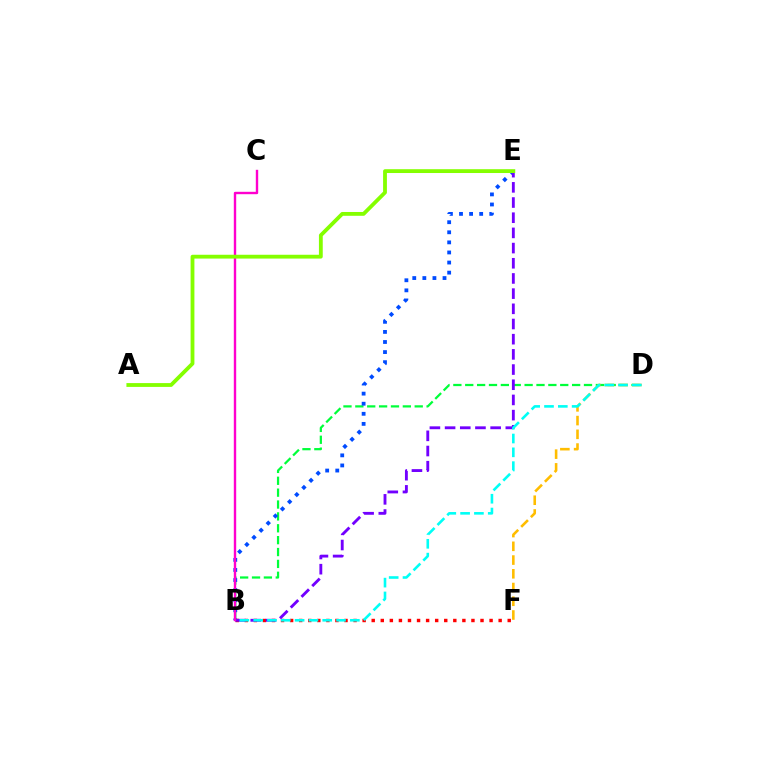{('B', 'D'): [{'color': '#00ff39', 'line_style': 'dashed', 'thickness': 1.61}, {'color': '#00fff6', 'line_style': 'dashed', 'thickness': 1.88}], ('B', 'E'): [{'color': '#004bff', 'line_style': 'dotted', 'thickness': 2.74}, {'color': '#7200ff', 'line_style': 'dashed', 'thickness': 2.06}], ('B', 'F'): [{'color': '#ff0000', 'line_style': 'dotted', 'thickness': 2.46}], ('B', 'C'): [{'color': '#ff00cf', 'line_style': 'solid', 'thickness': 1.72}], ('D', 'F'): [{'color': '#ffbd00', 'line_style': 'dashed', 'thickness': 1.87}], ('A', 'E'): [{'color': '#84ff00', 'line_style': 'solid', 'thickness': 2.75}]}